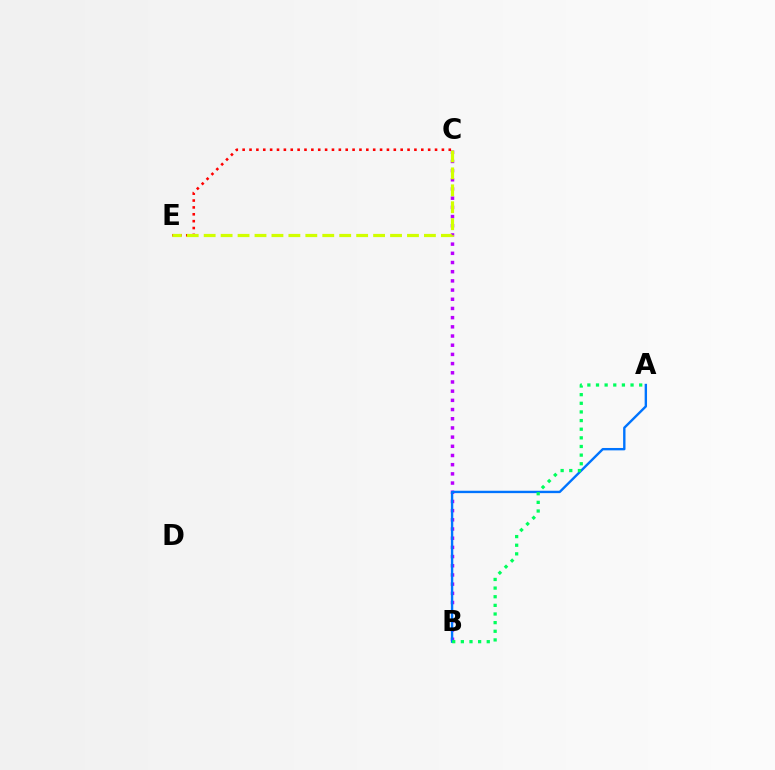{('B', 'C'): [{'color': '#b900ff', 'line_style': 'dotted', 'thickness': 2.5}], ('A', 'B'): [{'color': '#0074ff', 'line_style': 'solid', 'thickness': 1.72}, {'color': '#00ff5c', 'line_style': 'dotted', 'thickness': 2.35}], ('C', 'E'): [{'color': '#ff0000', 'line_style': 'dotted', 'thickness': 1.87}, {'color': '#d1ff00', 'line_style': 'dashed', 'thickness': 2.3}]}